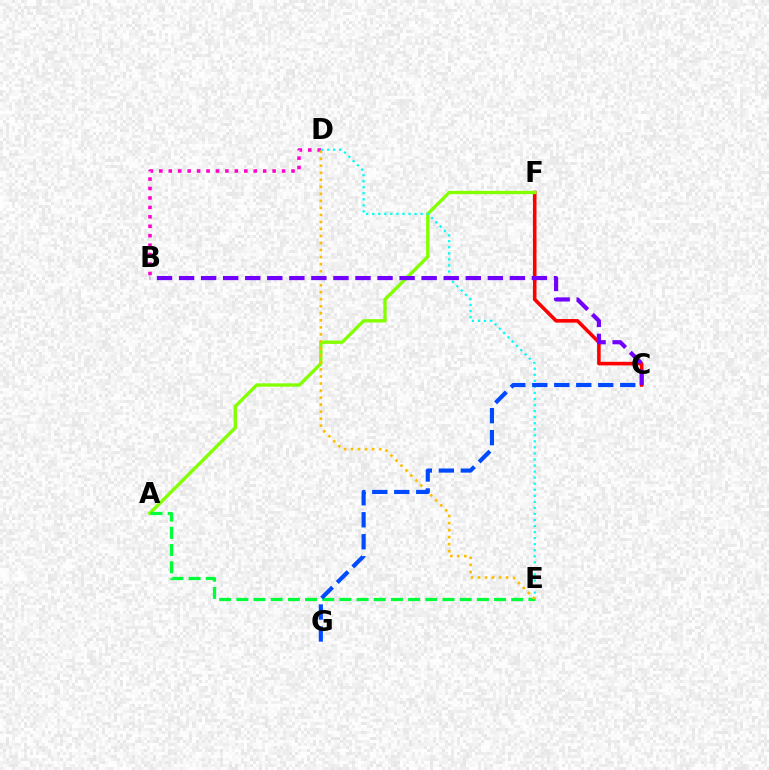{('C', 'F'): [{'color': '#ff0000', 'line_style': 'solid', 'thickness': 2.58}], ('B', 'D'): [{'color': '#ff00cf', 'line_style': 'dotted', 'thickness': 2.57}], ('A', 'F'): [{'color': '#84ff00', 'line_style': 'solid', 'thickness': 2.4}], ('A', 'E'): [{'color': '#00ff39', 'line_style': 'dashed', 'thickness': 2.33}], ('D', 'E'): [{'color': '#00fff6', 'line_style': 'dotted', 'thickness': 1.64}, {'color': '#ffbd00', 'line_style': 'dotted', 'thickness': 1.91}], ('C', 'G'): [{'color': '#004bff', 'line_style': 'dashed', 'thickness': 2.99}], ('B', 'C'): [{'color': '#7200ff', 'line_style': 'dashed', 'thickness': 3.0}]}